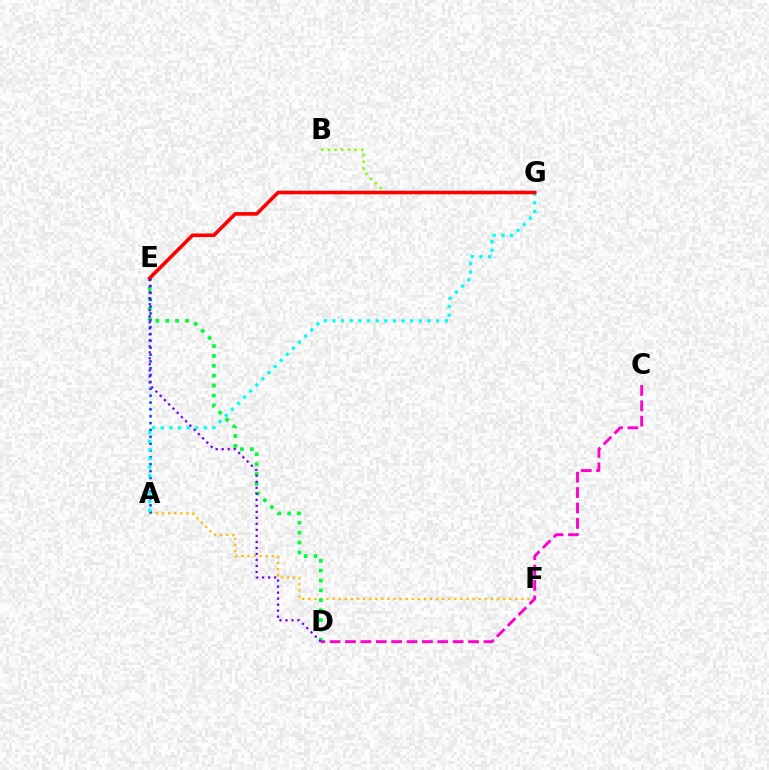{('B', 'G'): [{'color': '#84ff00', 'line_style': 'dotted', 'thickness': 1.82}], ('A', 'F'): [{'color': '#ffbd00', 'line_style': 'dotted', 'thickness': 1.65}], ('D', 'E'): [{'color': '#00ff39', 'line_style': 'dotted', 'thickness': 2.69}, {'color': '#7200ff', 'line_style': 'dotted', 'thickness': 1.63}], ('C', 'D'): [{'color': '#ff00cf', 'line_style': 'dashed', 'thickness': 2.09}], ('A', 'E'): [{'color': '#004bff', 'line_style': 'dotted', 'thickness': 1.86}], ('A', 'G'): [{'color': '#00fff6', 'line_style': 'dotted', 'thickness': 2.35}], ('E', 'G'): [{'color': '#ff0000', 'line_style': 'solid', 'thickness': 2.61}]}